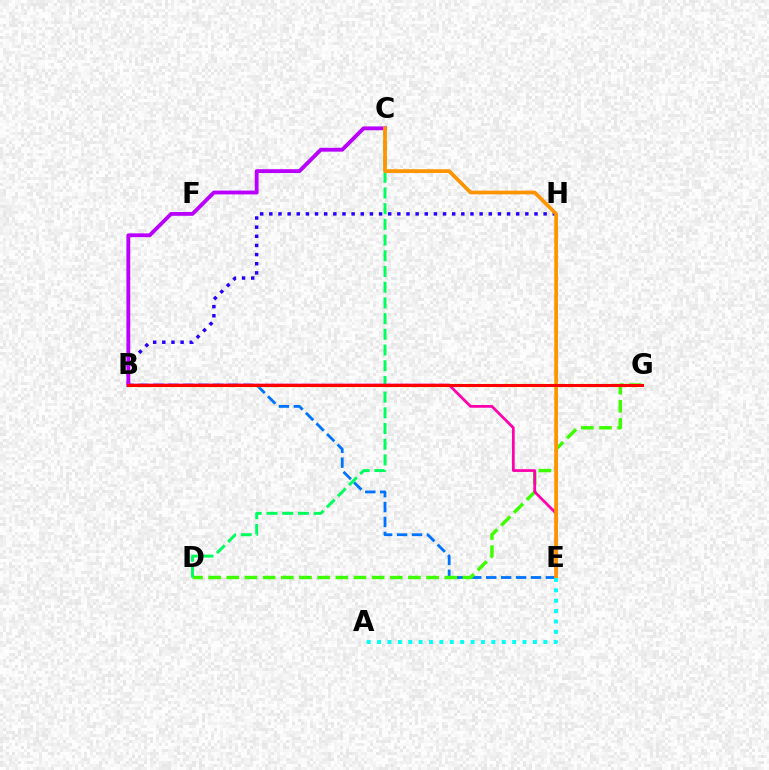{('B', 'H'): [{'color': '#2500ff', 'line_style': 'dotted', 'thickness': 2.48}], ('B', 'E'): [{'color': '#0074ff', 'line_style': 'dashed', 'thickness': 2.03}, {'color': '#ff00ac', 'line_style': 'solid', 'thickness': 1.97}], ('D', 'G'): [{'color': '#3dff00', 'line_style': 'dashed', 'thickness': 2.47}], ('B', 'G'): [{'color': '#d1ff00', 'line_style': 'dotted', 'thickness': 2.49}, {'color': '#ff0000', 'line_style': 'solid', 'thickness': 2.19}], ('C', 'D'): [{'color': '#00ff5c', 'line_style': 'dashed', 'thickness': 2.13}], ('B', 'C'): [{'color': '#b900ff', 'line_style': 'solid', 'thickness': 2.76}], ('C', 'E'): [{'color': '#ff9400', 'line_style': 'solid', 'thickness': 2.7}], ('A', 'E'): [{'color': '#00fff6', 'line_style': 'dotted', 'thickness': 2.82}]}